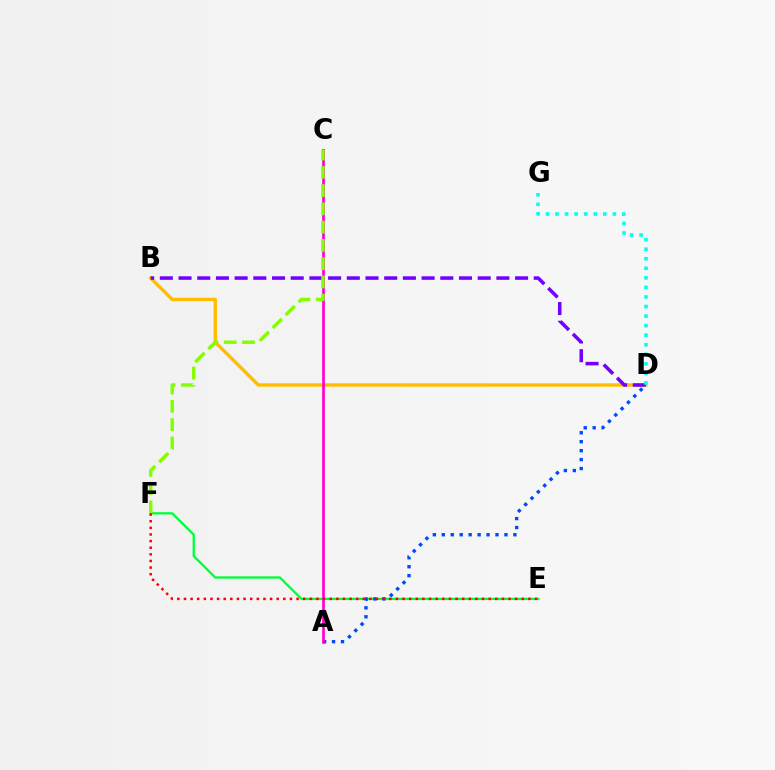{('E', 'F'): [{'color': '#00ff39', 'line_style': 'solid', 'thickness': 1.66}, {'color': '#ff0000', 'line_style': 'dotted', 'thickness': 1.8}], ('B', 'D'): [{'color': '#ffbd00', 'line_style': 'solid', 'thickness': 2.44}, {'color': '#7200ff', 'line_style': 'dashed', 'thickness': 2.54}], ('A', 'D'): [{'color': '#004bff', 'line_style': 'dotted', 'thickness': 2.43}], ('A', 'C'): [{'color': '#ff00cf', 'line_style': 'solid', 'thickness': 1.92}], ('C', 'F'): [{'color': '#84ff00', 'line_style': 'dashed', 'thickness': 2.48}], ('D', 'G'): [{'color': '#00fff6', 'line_style': 'dotted', 'thickness': 2.6}]}